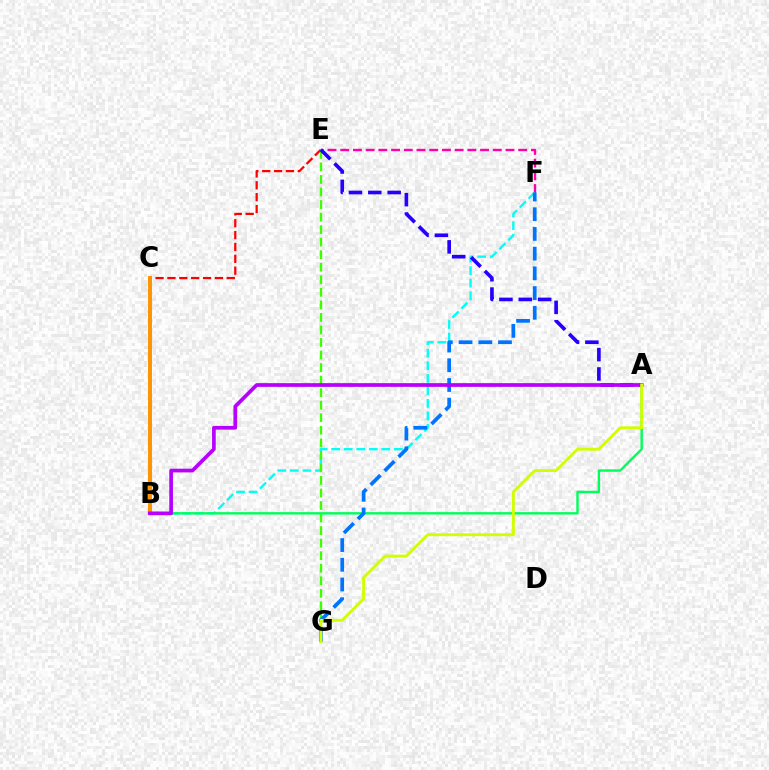{('C', 'E'): [{'color': '#ff0000', 'line_style': 'dashed', 'thickness': 1.61}], ('B', 'C'): [{'color': '#ff9400', 'line_style': 'solid', 'thickness': 2.85}], ('E', 'F'): [{'color': '#ff00ac', 'line_style': 'dashed', 'thickness': 1.73}], ('B', 'F'): [{'color': '#00fff6', 'line_style': 'dashed', 'thickness': 1.7}], ('E', 'G'): [{'color': '#3dff00', 'line_style': 'dashed', 'thickness': 1.7}], ('A', 'B'): [{'color': '#00ff5c', 'line_style': 'solid', 'thickness': 1.73}, {'color': '#b900ff', 'line_style': 'solid', 'thickness': 2.67}], ('F', 'G'): [{'color': '#0074ff', 'line_style': 'dashed', 'thickness': 2.68}], ('A', 'E'): [{'color': '#2500ff', 'line_style': 'dashed', 'thickness': 2.63}], ('A', 'G'): [{'color': '#d1ff00', 'line_style': 'solid', 'thickness': 2.09}]}